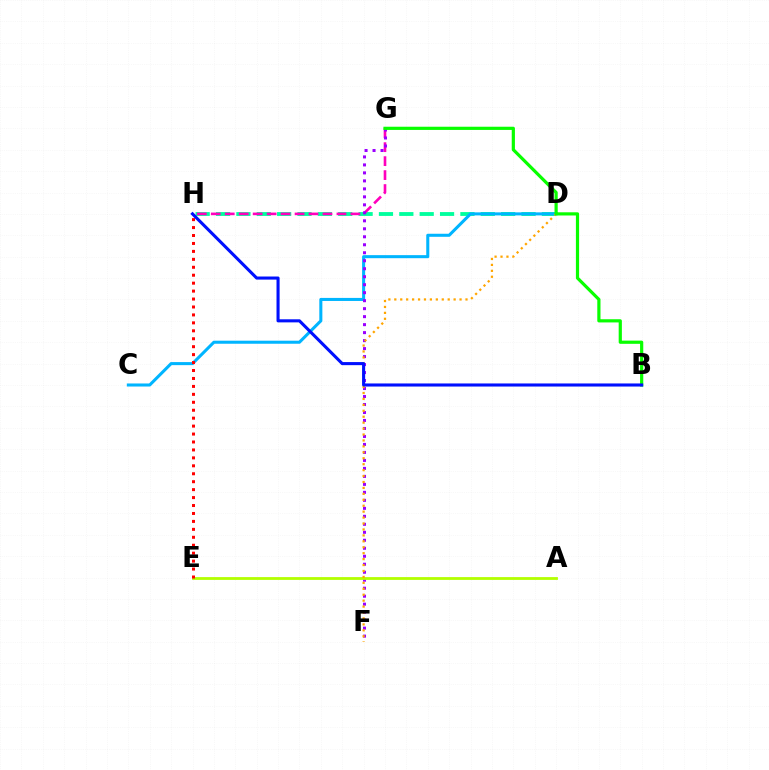{('D', 'H'): [{'color': '#00ff9d', 'line_style': 'dashed', 'thickness': 2.77}], ('C', 'D'): [{'color': '#00b5ff', 'line_style': 'solid', 'thickness': 2.2}], ('G', 'H'): [{'color': '#ff00bd', 'line_style': 'dashed', 'thickness': 1.9}], ('F', 'G'): [{'color': '#9b00ff', 'line_style': 'dotted', 'thickness': 2.17}], ('A', 'E'): [{'color': '#b3ff00', 'line_style': 'solid', 'thickness': 2.01}], ('D', 'F'): [{'color': '#ffa500', 'line_style': 'dotted', 'thickness': 1.61}], ('E', 'H'): [{'color': '#ff0000', 'line_style': 'dotted', 'thickness': 2.16}], ('B', 'G'): [{'color': '#08ff00', 'line_style': 'solid', 'thickness': 2.3}], ('B', 'H'): [{'color': '#0010ff', 'line_style': 'solid', 'thickness': 2.22}]}